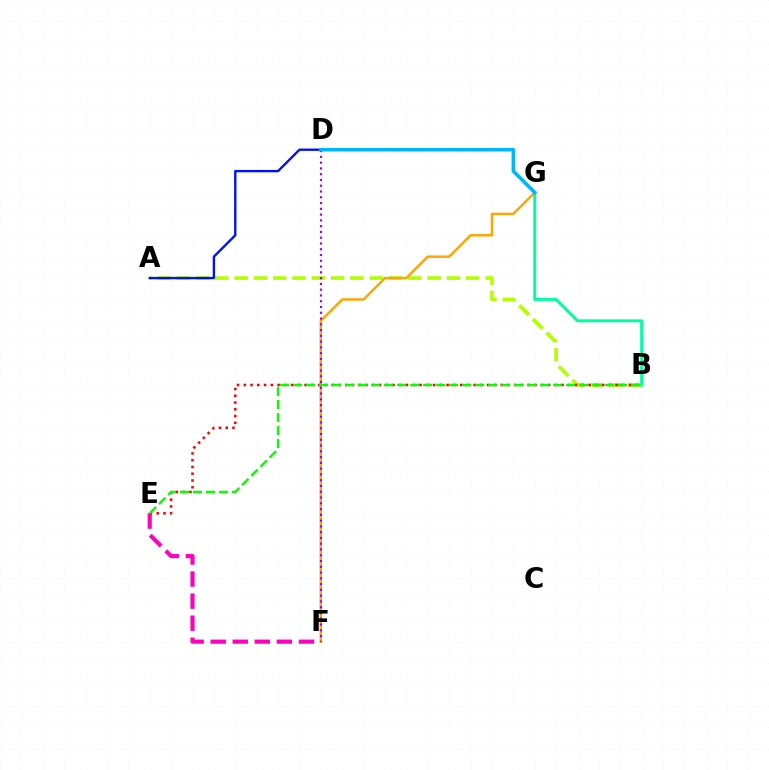{('A', 'B'): [{'color': '#b3ff00', 'line_style': 'dashed', 'thickness': 2.62}], ('A', 'D'): [{'color': '#0010ff', 'line_style': 'solid', 'thickness': 1.71}], ('E', 'F'): [{'color': '#ff00bd', 'line_style': 'dashed', 'thickness': 3.0}], ('F', 'G'): [{'color': '#ffa500', 'line_style': 'solid', 'thickness': 1.76}], ('D', 'F'): [{'color': '#9b00ff', 'line_style': 'dotted', 'thickness': 1.57}], ('B', 'E'): [{'color': '#ff0000', 'line_style': 'dotted', 'thickness': 1.84}, {'color': '#08ff00', 'line_style': 'dashed', 'thickness': 1.77}], ('B', 'G'): [{'color': '#00ff9d', 'line_style': 'solid', 'thickness': 2.13}], ('D', 'G'): [{'color': '#00b5ff', 'line_style': 'solid', 'thickness': 2.53}]}